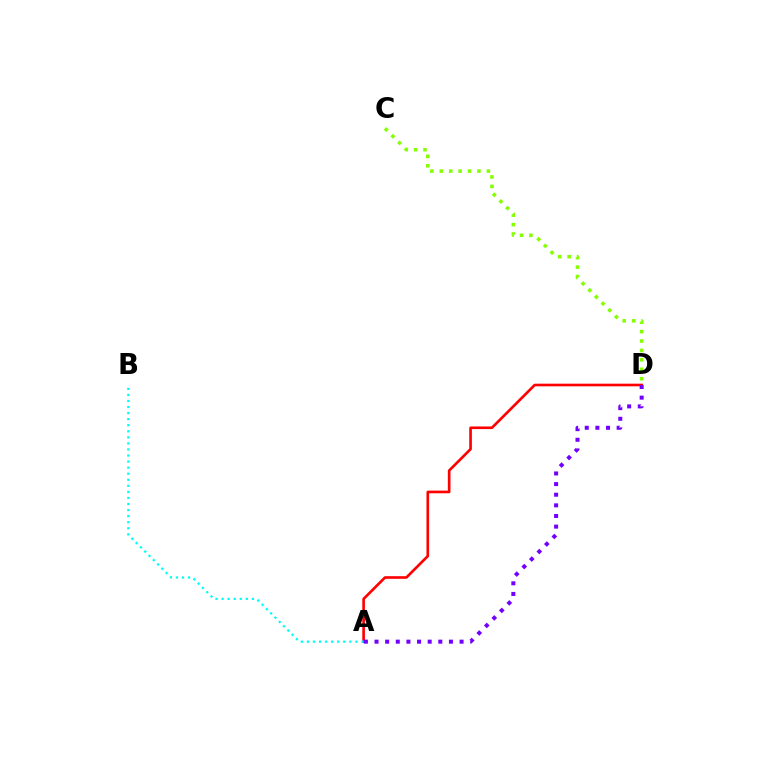{('A', 'D'): [{'color': '#ff0000', 'line_style': 'solid', 'thickness': 1.9}, {'color': '#7200ff', 'line_style': 'dotted', 'thickness': 2.89}], ('A', 'B'): [{'color': '#00fff6', 'line_style': 'dotted', 'thickness': 1.65}], ('C', 'D'): [{'color': '#84ff00', 'line_style': 'dotted', 'thickness': 2.56}]}